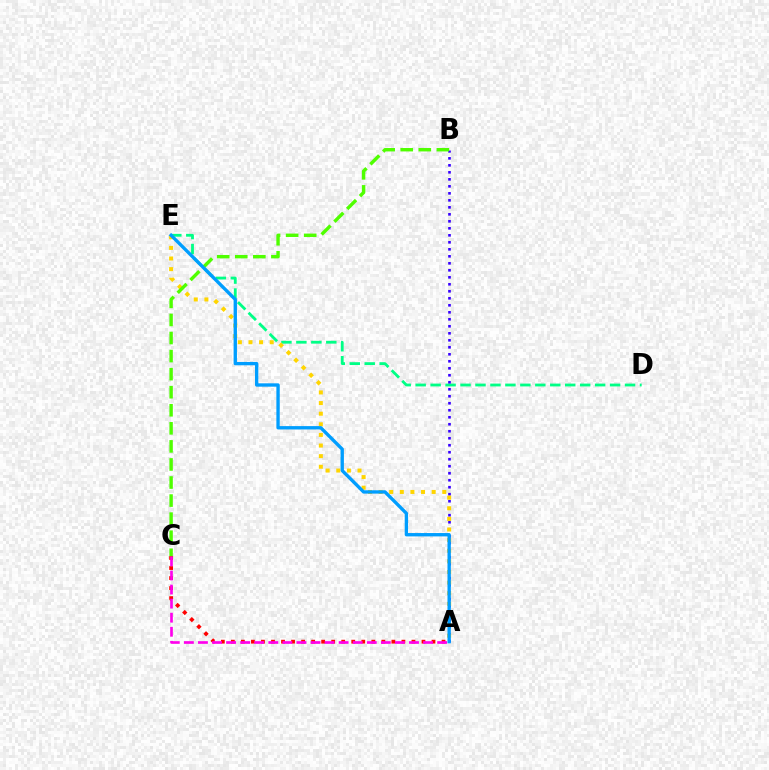{('D', 'E'): [{'color': '#00ff86', 'line_style': 'dashed', 'thickness': 2.03}], ('A', 'B'): [{'color': '#3700ff', 'line_style': 'dotted', 'thickness': 1.9}], ('A', 'C'): [{'color': '#ff0000', 'line_style': 'dotted', 'thickness': 2.73}, {'color': '#ff00ed', 'line_style': 'dashed', 'thickness': 1.91}], ('A', 'E'): [{'color': '#ffd500', 'line_style': 'dotted', 'thickness': 2.88}, {'color': '#009eff', 'line_style': 'solid', 'thickness': 2.42}], ('B', 'C'): [{'color': '#4fff00', 'line_style': 'dashed', 'thickness': 2.45}]}